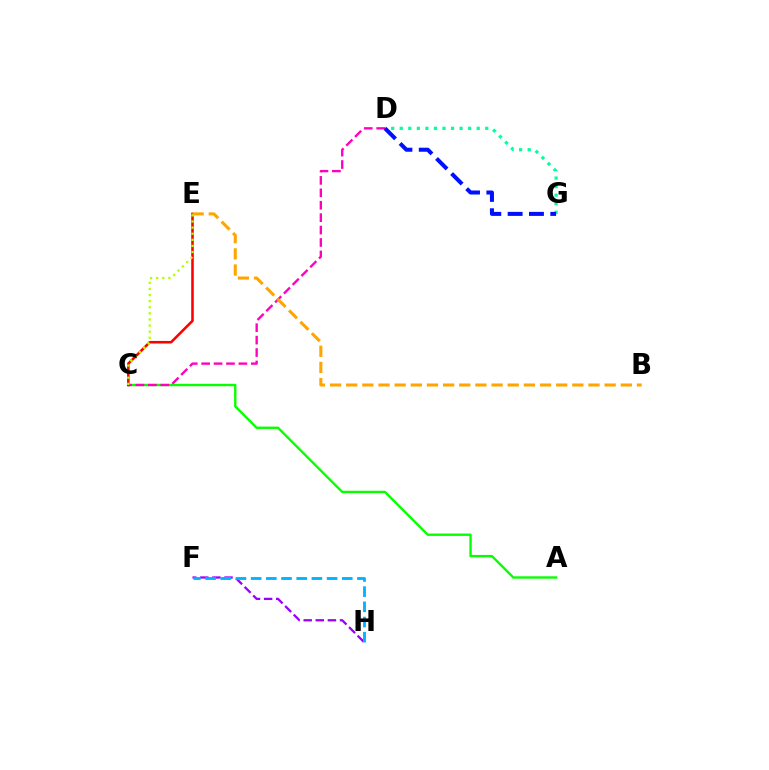{('F', 'H'): [{'color': '#9b00ff', 'line_style': 'dashed', 'thickness': 1.65}, {'color': '#00b5ff', 'line_style': 'dashed', 'thickness': 2.06}], ('D', 'G'): [{'color': '#00ff9d', 'line_style': 'dotted', 'thickness': 2.32}, {'color': '#0010ff', 'line_style': 'dashed', 'thickness': 2.9}], ('A', 'C'): [{'color': '#08ff00', 'line_style': 'solid', 'thickness': 1.71}], ('C', 'D'): [{'color': '#ff00bd', 'line_style': 'dashed', 'thickness': 1.69}], ('C', 'E'): [{'color': '#ff0000', 'line_style': 'solid', 'thickness': 1.85}, {'color': '#b3ff00', 'line_style': 'dotted', 'thickness': 1.66}], ('B', 'E'): [{'color': '#ffa500', 'line_style': 'dashed', 'thickness': 2.19}]}